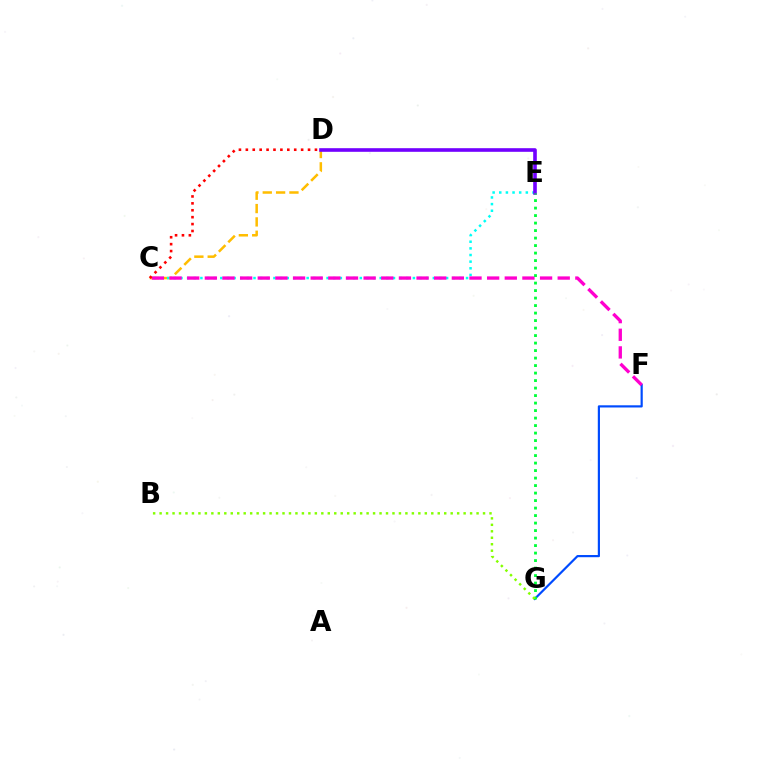{('C', 'D'): [{'color': '#ffbd00', 'line_style': 'dashed', 'thickness': 1.81}, {'color': '#ff0000', 'line_style': 'dotted', 'thickness': 1.88}], ('F', 'G'): [{'color': '#004bff', 'line_style': 'solid', 'thickness': 1.57}], ('C', 'E'): [{'color': '#00fff6', 'line_style': 'dotted', 'thickness': 1.8}], ('D', 'E'): [{'color': '#7200ff', 'line_style': 'solid', 'thickness': 2.61}], ('C', 'F'): [{'color': '#ff00cf', 'line_style': 'dashed', 'thickness': 2.4}], ('E', 'G'): [{'color': '#00ff39', 'line_style': 'dotted', 'thickness': 2.04}], ('B', 'G'): [{'color': '#84ff00', 'line_style': 'dotted', 'thickness': 1.76}]}